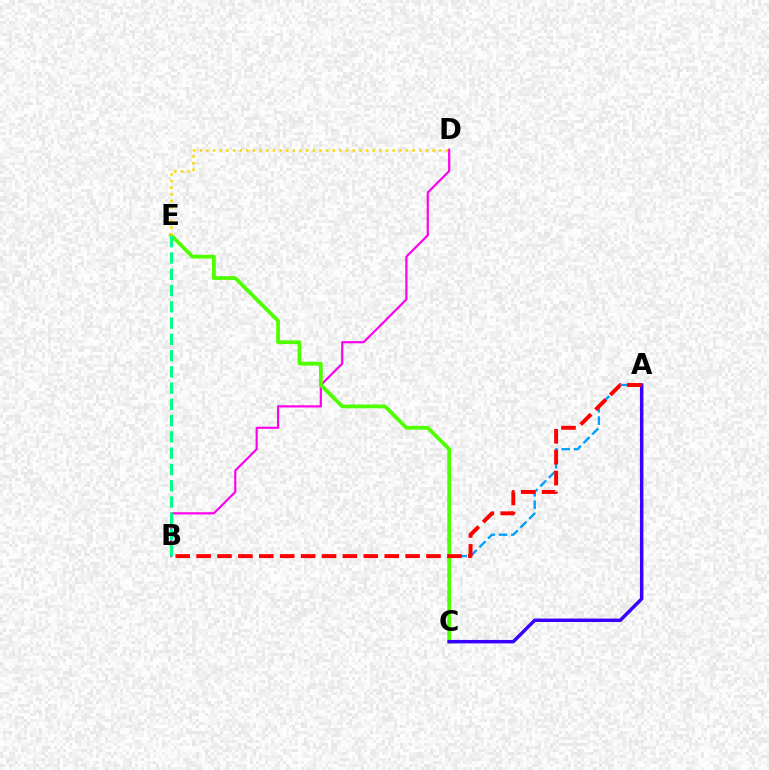{('A', 'C'): [{'color': '#009eff', 'line_style': 'dashed', 'thickness': 1.67}, {'color': '#3700ff', 'line_style': 'solid', 'thickness': 2.49}], ('B', 'D'): [{'color': '#ff00ed', 'line_style': 'solid', 'thickness': 1.57}], ('C', 'E'): [{'color': '#4fff00', 'line_style': 'solid', 'thickness': 2.72}], ('B', 'E'): [{'color': '#00ff86', 'line_style': 'dashed', 'thickness': 2.21}], ('A', 'B'): [{'color': '#ff0000', 'line_style': 'dashed', 'thickness': 2.84}], ('D', 'E'): [{'color': '#ffd500', 'line_style': 'dotted', 'thickness': 1.81}]}